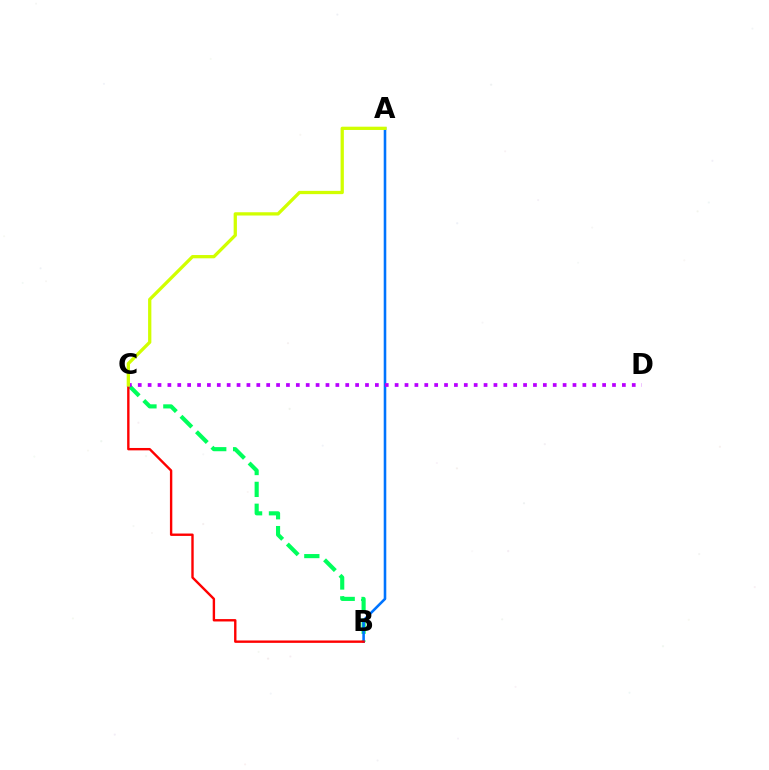{('B', 'C'): [{'color': '#00ff5c', 'line_style': 'dashed', 'thickness': 2.97}, {'color': '#ff0000', 'line_style': 'solid', 'thickness': 1.72}], ('A', 'B'): [{'color': '#0074ff', 'line_style': 'solid', 'thickness': 1.86}], ('C', 'D'): [{'color': '#b900ff', 'line_style': 'dotted', 'thickness': 2.68}], ('A', 'C'): [{'color': '#d1ff00', 'line_style': 'solid', 'thickness': 2.36}]}